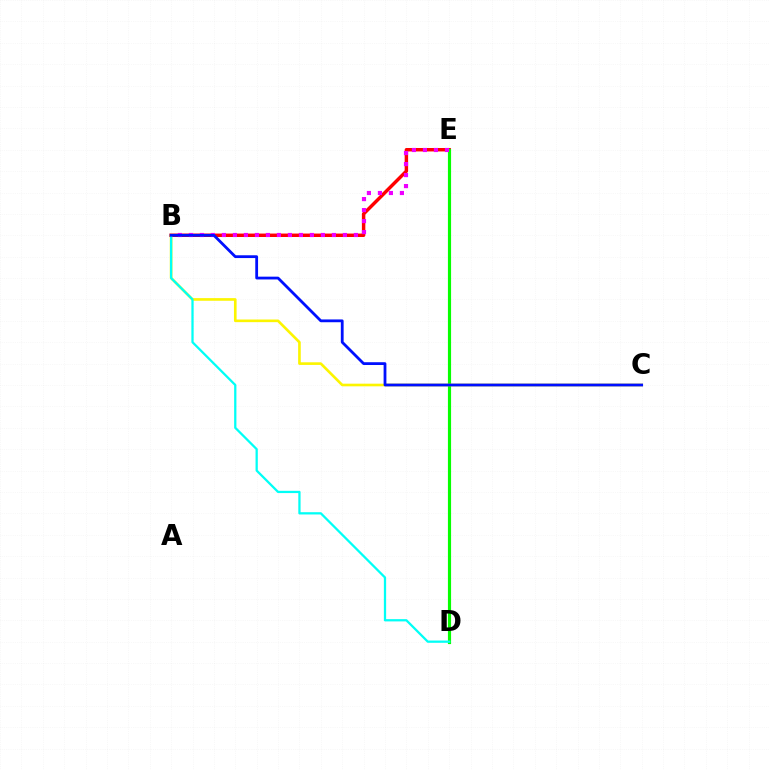{('B', 'E'): [{'color': '#ff0000', 'line_style': 'solid', 'thickness': 2.48}, {'color': '#ee00ff', 'line_style': 'dotted', 'thickness': 2.99}], ('D', 'E'): [{'color': '#08ff00', 'line_style': 'solid', 'thickness': 2.27}], ('B', 'C'): [{'color': '#fcf500', 'line_style': 'solid', 'thickness': 1.9}, {'color': '#0010ff', 'line_style': 'solid', 'thickness': 2.01}], ('B', 'D'): [{'color': '#00fff6', 'line_style': 'solid', 'thickness': 1.63}]}